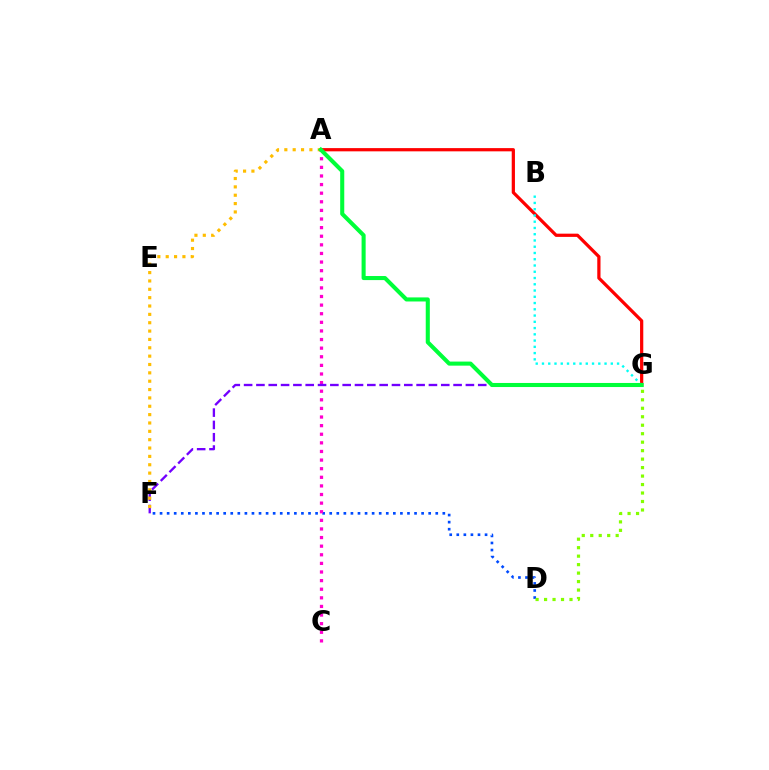{('A', 'G'): [{'color': '#ff0000', 'line_style': 'solid', 'thickness': 2.33}, {'color': '#00ff39', 'line_style': 'solid', 'thickness': 2.93}], ('D', 'F'): [{'color': '#004bff', 'line_style': 'dotted', 'thickness': 1.92}], ('A', 'C'): [{'color': '#ff00cf', 'line_style': 'dotted', 'thickness': 2.34}], ('F', 'G'): [{'color': '#7200ff', 'line_style': 'dashed', 'thickness': 1.67}], ('A', 'F'): [{'color': '#ffbd00', 'line_style': 'dotted', 'thickness': 2.27}], ('B', 'G'): [{'color': '#00fff6', 'line_style': 'dotted', 'thickness': 1.7}], ('D', 'G'): [{'color': '#84ff00', 'line_style': 'dotted', 'thickness': 2.3}]}